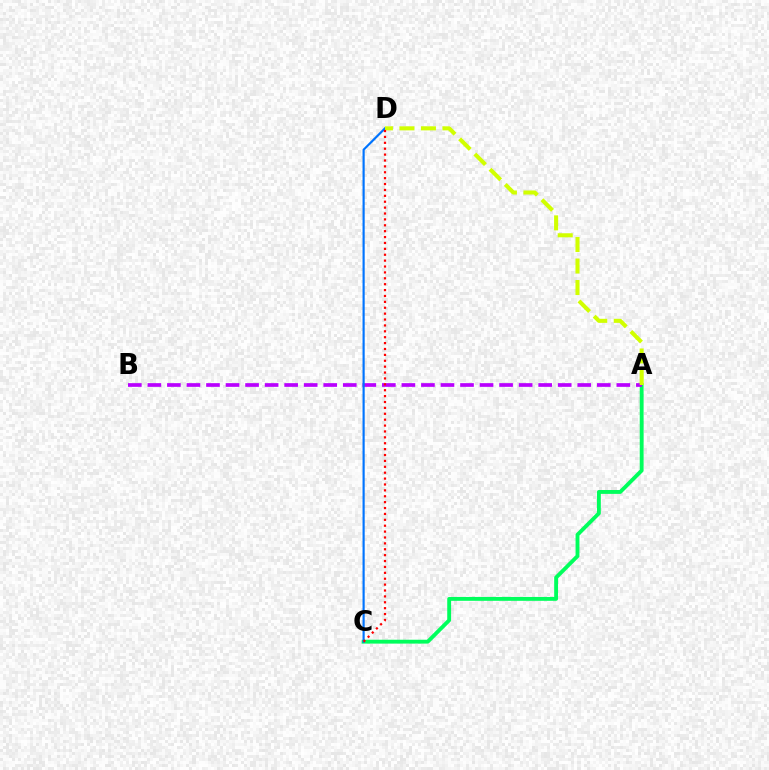{('A', 'C'): [{'color': '#00ff5c', 'line_style': 'solid', 'thickness': 2.78}], ('A', 'B'): [{'color': '#b900ff', 'line_style': 'dashed', 'thickness': 2.65}], ('C', 'D'): [{'color': '#0074ff', 'line_style': 'solid', 'thickness': 1.56}, {'color': '#ff0000', 'line_style': 'dotted', 'thickness': 1.6}], ('A', 'D'): [{'color': '#d1ff00', 'line_style': 'dashed', 'thickness': 2.92}]}